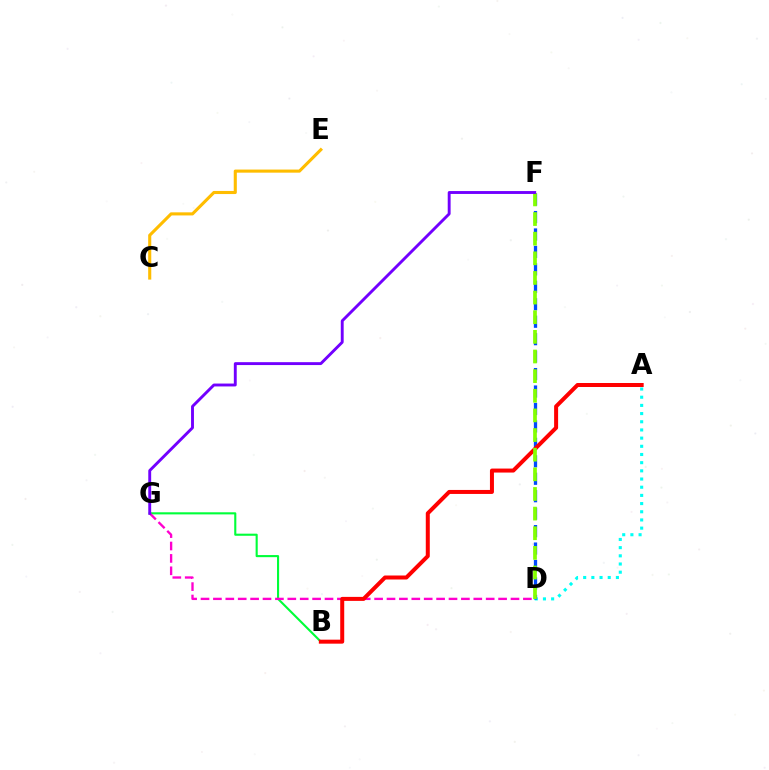{('B', 'G'): [{'color': '#00ff39', 'line_style': 'solid', 'thickness': 1.52}], ('C', 'E'): [{'color': '#ffbd00', 'line_style': 'solid', 'thickness': 2.23}], ('A', 'D'): [{'color': '#00fff6', 'line_style': 'dotted', 'thickness': 2.22}], ('D', 'F'): [{'color': '#004bff', 'line_style': 'dashed', 'thickness': 2.37}, {'color': '#84ff00', 'line_style': 'dashed', 'thickness': 2.67}], ('D', 'G'): [{'color': '#ff00cf', 'line_style': 'dashed', 'thickness': 1.68}], ('A', 'B'): [{'color': '#ff0000', 'line_style': 'solid', 'thickness': 2.88}], ('F', 'G'): [{'color': '#7200ff', 'line_style': 'solid', 'thickness': 2.08}]}